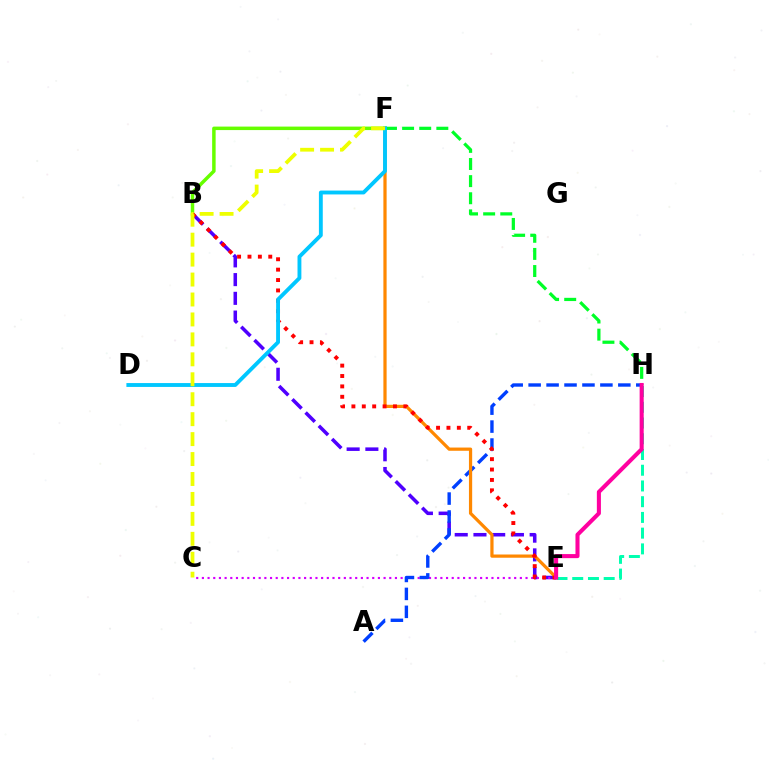{('B', 'E'): [{'color': '#4f00ff', 'line_style': 'dashed', 'thickness': 2.54}, {'color': '#ff0000', 'line_style': 'dotted', 'thickness': 2.82}], ('B', 'F'): [{'color': '#66ff00', 'line_style': 'solid', 'thickness': 2.51}], ('C', 'E'): [{'color': '#d600ff', 'line_style': 'dotted', 'thickness': 1.54}], ('A', 'H'): [{'color': '#003fff', 'line_style': 'dashed', 'thickness': 2.44}], ('E', 'F'): [{'color': '#ff8800', 'line_style': 'solid', 'thickness': 2.32}], ('E', 'H'): [{'color': '#00ffaf', 'line_style': 'dashed', 'thickness': 2.14}, {'color': '#ff00a0', 'line_style': 'solid', 'thickness': 2.93}], ('F', 'H'): [{'color': '#00ff27', 'line_style': 'dashed', 'thickness': 2.33}], ('D', 'F'): [{'color': '#00c7ff', 'line_style': 'solid', 'thickness': 2.78}], ('C', 'F'): [{'color': '#eeff00', 'line_style': 'dashed', 'thickness': 2.71}]}